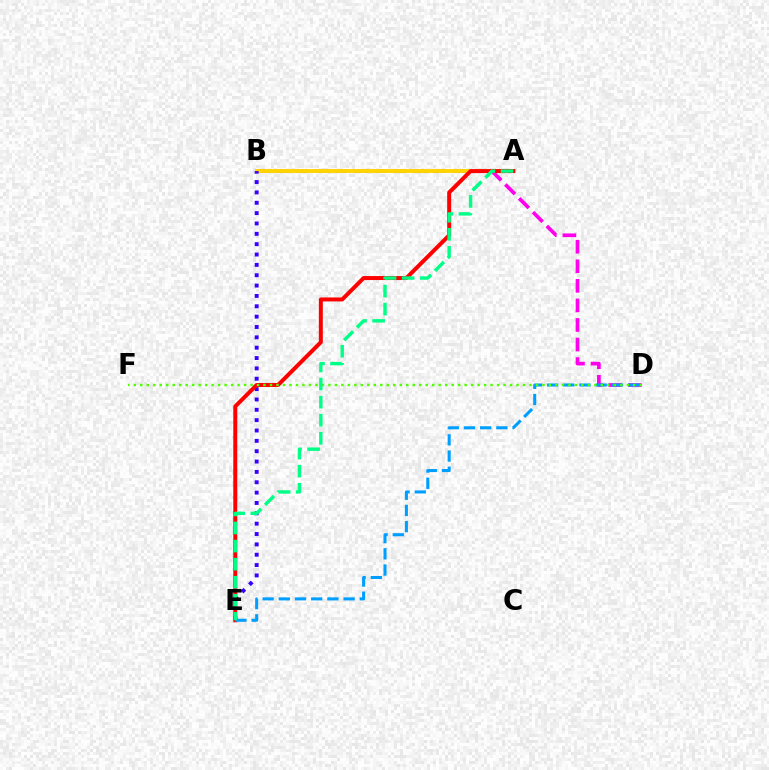{('B', 'D'): [{'color': '#ff00ed', 'line_style': 'dashed', 'thickness': 2.66}], ('A', 'B'): [{'color': '#ffd500', 'line_style': 'solid', 'thickness': 2.82}], ('B', 'E'): [{'color': '#3700ff', 'line_style': 'dotted', 'thickness': 2.81}], ('A', 'E'): [{'color': '#ff0000', 'line_style': 'solid', 'thickness': 2.87}, {'color': '#00ff86', 'line_style': 'dashed', 'thickness': 2.46}], ('D', 'E'): [{'color': '#009eff', 'line_style': 'dashed', 'thickness': 2.2}], ('D', 'F'): [{'color': '#4fff00', 'line_style': 'dotted', 'thickness': 1.76}]}